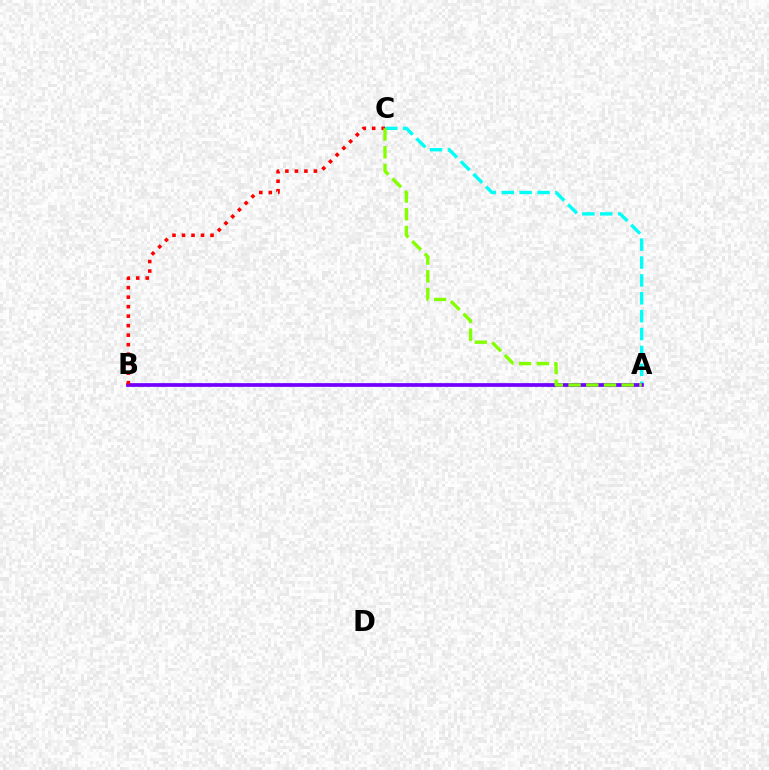{('A', 'C'): [{'color': '#00fff6', 'line_style': 'dashed', 'thickness': 2.43}, {'color': '#84ff00', 'line_style': 'dashed', 'thickness': 2.41}], ('A', 'B'): [{'color': '#7200ff', 'line_style': 'solid', 'thickness': 2.69}], ('B', 'C'): [{'color': '#ff0000', 'line_style': 'dotted', 'thickness': 2.58}]}